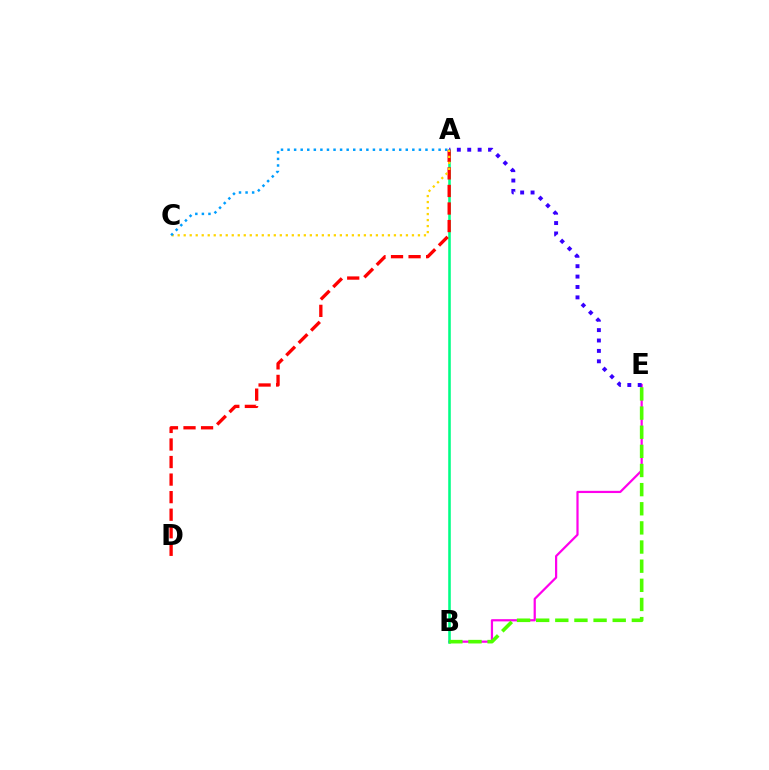{('B', 'E'): [{'color': '#ff00ed', 'line_style': 'solid', 'thickness': 1.6}, {'color': '#4fff00', 'line_style': 'dashed', 'thickness': 2.6}], ('A', 'B'): [{'color': '#00ff86', 'line_style': 'solid', 'thickness': 1.85}], ('A', 'D'): [{'color': '#ff0000', 'line_style': 'dashed', 'thickness': 2.38}], ('A', 'E'): [{'color': '#3700ff', 'line_style': 'dotted', 'thickness': 2.82}], ('A', 'C'): [{'color': '#ffd500', 'line_style': 'dotted', 'thickness': 1.63}, {'color': '#009eff', 'line_style': 'dotted', 'thickness': 1.78}]}